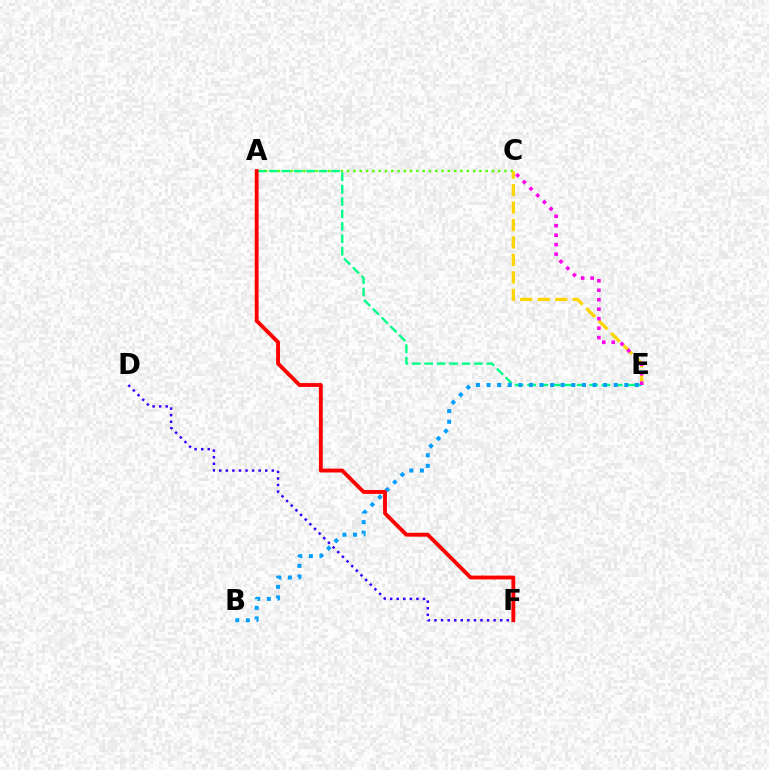{('A', 'C'): [{'color': '#4fff00', 'line_style': 'dotted', 'thickness': 1.71}], ('A', 'E'): [{'color': '#00ff86', 'line_style': 'dashed', 'thickness': 1.69}], ('C', 'E'): [{'color': '#ffd500', 'line_style': 'dashed', 'thickness': 2.37}, {'color': '#ff00ed', 'line_style': 'dotted', 'thickness': 2.57}], ('B', 'E'): [{'color': '#009eff', 'line_style': 'dotted', 'thickness': 2.88}], ('A', 'F'): [{'color': '#ff0000', 'line_style': 'solid', 'thickness': 2.78}], ('D', 'F'): [{'color': '#3700ff', 'line_style': 'dotted', 'thickness': 1.79}]}